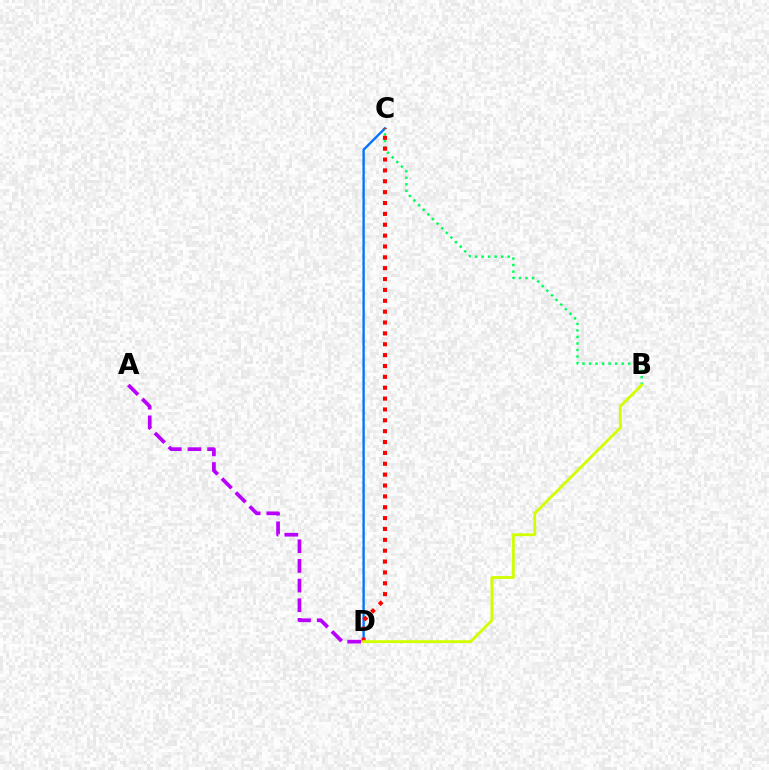{('C', 'D'): [{'color': '#0074ff', 'line_style': 'solid', 'thickness': 1.69}, {'color': '#ff0000', 'line_style': 'dotted', 'thickness': 2.95}], ('B', 'C'): [{'color': '#00ff5c', 'line_style': 'dotted', 'thickness': 1.77}], ('A', 'D'): [{'color': '#b900ff', 'line_style': 'dashed', 'thickness': 2.67}], ('B', 'D'): [{'color': '#d1ff00', 'line_style': 'solid', 'thickness': 2.06}]}